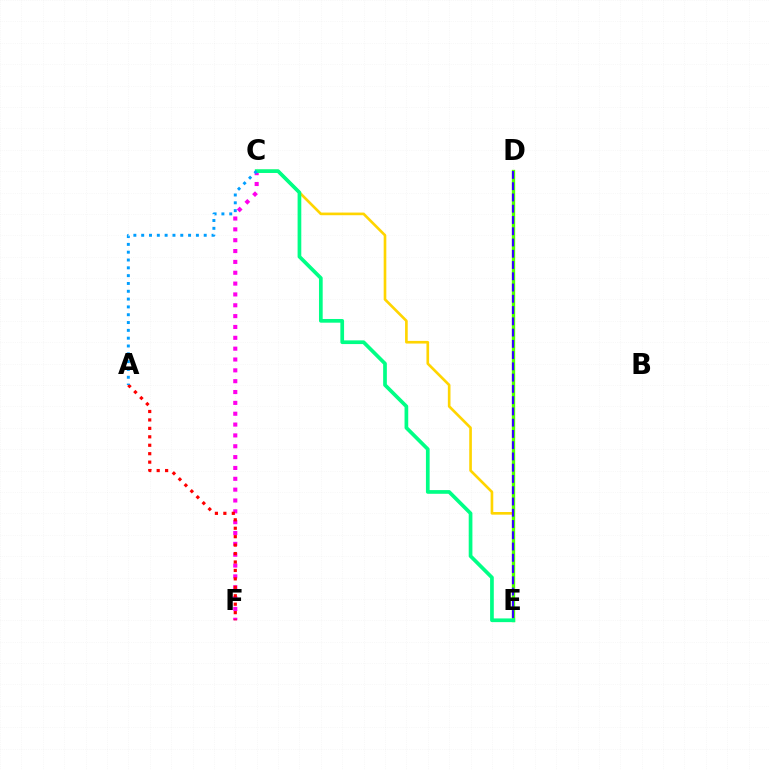{('C', 'E'): [{'color': '#ffd500', 'line_style': 'solid', 'thickness': 1.91}, {'color': '#00ff86', 'line_style': 'solid', 'thickness': 2.66}], ('D', 'E'): [{'color': '#4fff00', 'line_style': 'solid', 'thickness': 2.41}, {'color': '#3700ff', 'line_style': 'dashed', 'thickness': 1.53}], ('C', 'F'): [{'color': '#ff00ed', 'line_style': 'dotted', 'thickness': 2.95}], ('A', 'F'): [{'color': '#ff0000', 'line_style': 'dotted', 'thickness': 2.29}], ('A', 'C'): [{'color': '#009eff', 'line_style': 'dotted', 'thickness': 2.12}]}